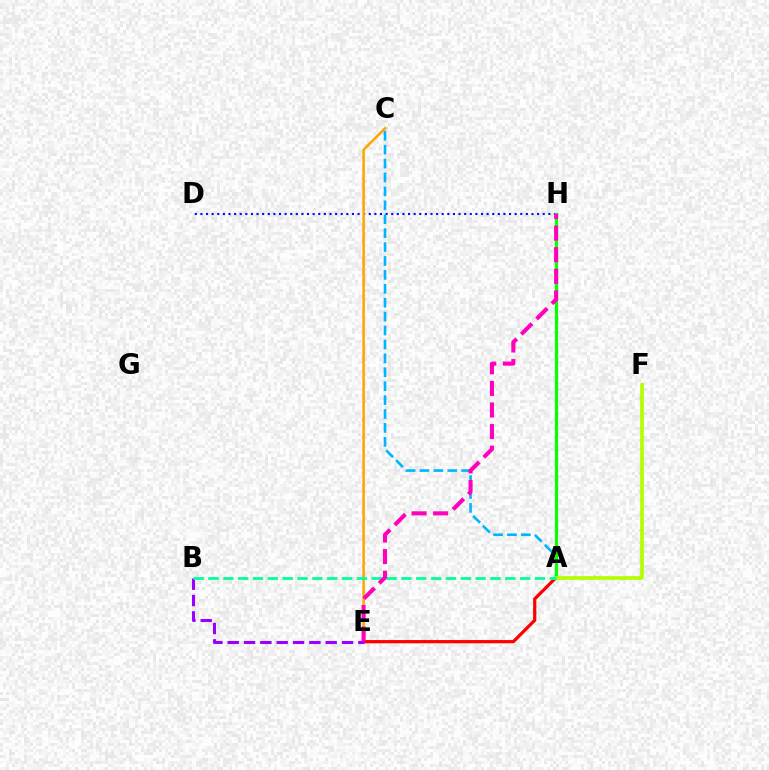{('D', 'H'): [{'color': '#0010ff', 'line_style': 'dotted', 'thickness': 1.52}], ('C', 'E'): [{'color': '#ffa500', 'line_style': 'solid', 'thickness': 1.82}], ('A', 'C'): [{'color': '#00b5ff', 'line_style': 'dashed', 'thickness': 1.89}], ('A', 'E'): [{'color': '#ff0000', 'line_style': 'solid', 'thickness': 2.32}], ('B', 'E'): [{'color': '#9b00ff', 'line_style': 'dashed', 'thickness': 2.22}], ('A', 'H'): [{'color': '#08ff00', 'line_style': 'solid', 'thickness': 2.3}], ('A', 'F'): [{'color': '#b3ff00', 'line_style': 'solid', 'thickness': 2.66}], ('A', 'B'): [{'color': '#00ff9d', 'line_style': 'dashed', 'thickness': 2.02}], ('E', 'H'): [{'color': '#ff00bd', 'line_style': 'dashed', 'thickness': 2.93}]}